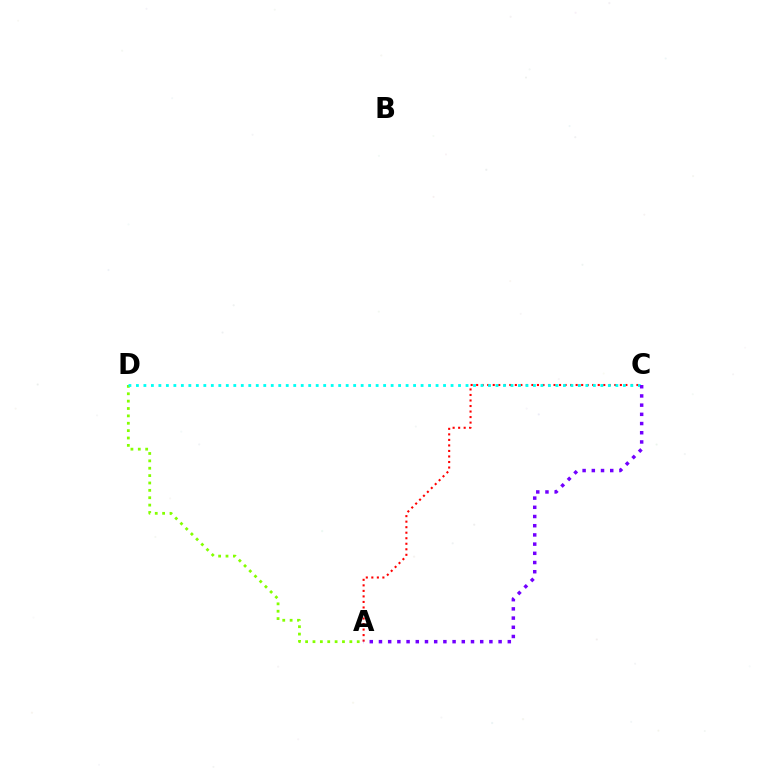{('A', 'C'): [{'color': '#ff0000', 'line_style': 'dotted', 'thickness': 1.5}, {'color': '#7200ff', 'line_style': 'dotted', 'thickness': 2.5}], ('A', 'D'): [{'color': '#84ff00', 'line_style': 'dotted', 'thickness': 2.0}], ('C', 'D'): [{'color': '#00fff6', 'line_style': 'dotted', 'thickness': 2.04}]}